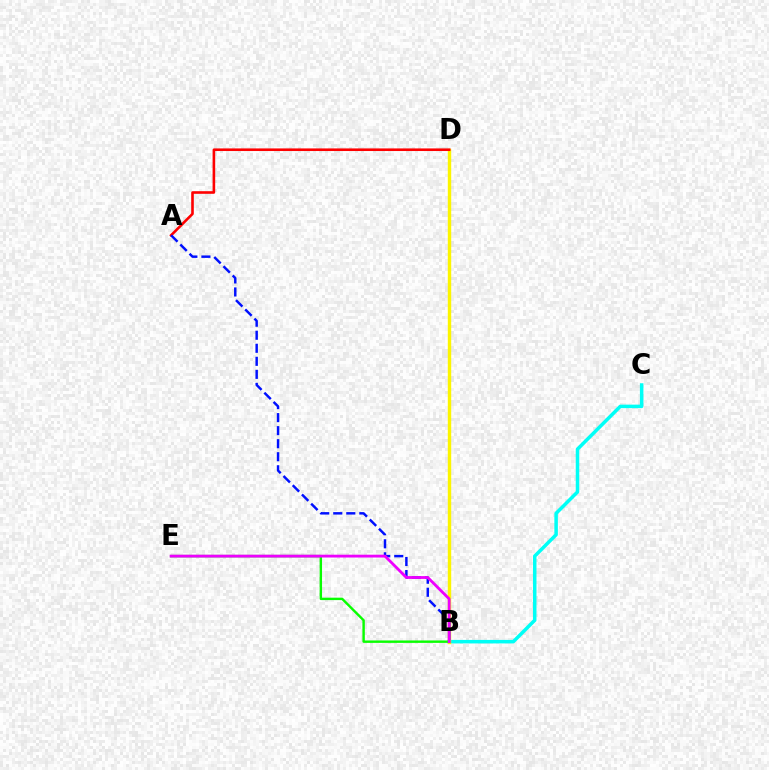{('B', 'C'): [{'color': '#00fff6', 'line_style': 'solid', 'thickness': 2.52}], ('B', 'D'): [{'color': '#fcf500', 'line_style': 'solid', 'thickness': 2.46}], ('A', 'D'): [{'color': '#ff0000', 'line_style': 'solid', 'thickness': 1.88}], ('A', 'B'): [{'color': '#0010ff', 'line_style': 'dashed', 'thickness': 1.77}], ('B', 'E'): [{'color': '#08ff00', 'line_style': 'solid', 'thickness': 1.74}, {'color': '#ee00ff', 'line_style': 'solid', 'thickness': 2.03}]}